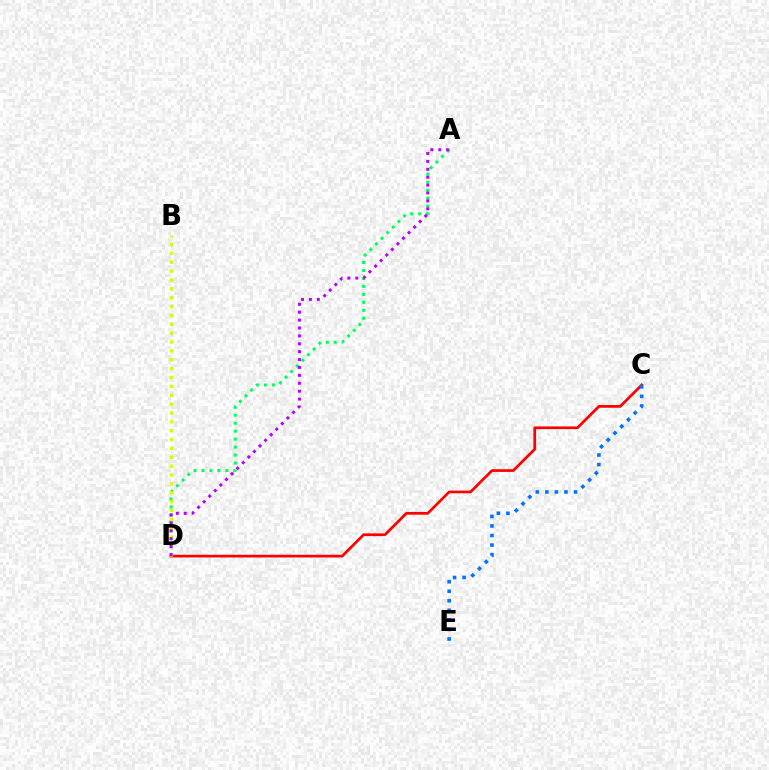{('C', 'D'): [{'color': '#ff0000', 'line_style': 'solid', 'thickness': 1.95}], ('A', 'D'): [{'color': '#00ff5c', 'line_style': 'dotted', 'thickness': 2.16}, {'color': '#b900ff', 'line_style': 'dotted', 'thickness': 2.15}], ('B', 'D'): [{'color': '#d1ff00', 'line_style': 'dotted', 'thickness': 2.41}], ('C', 'E'): [{'color': '#0074ff', 'line_style': 'dotted', 'thickness': 2.59}]}